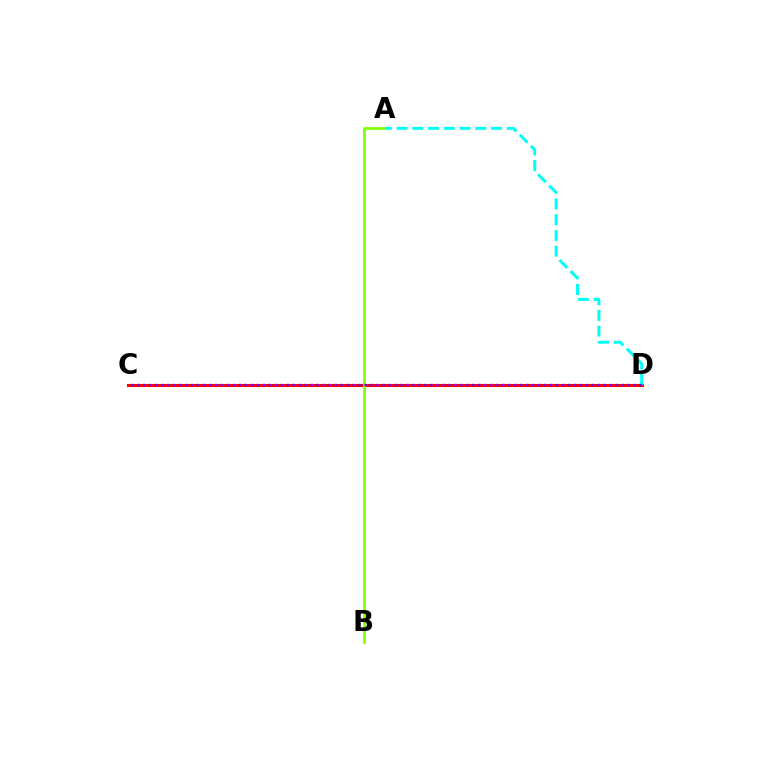{('C', 'D'): [{'color': '#ff0000', 'line_style': 'solid', 'thickness': 2.23}, {'color': '#7200ff', 'line_style': 'dotted', 'thickness': 1.63}], ('A', 'B'): [{'color': '#84ff00', 'line_style': 'solid', 'thickness': 1.98}], ('A', 'D'): [{'color': '#00fff6', 'line_style': 'dashed', 'thickness': 2.14}]}